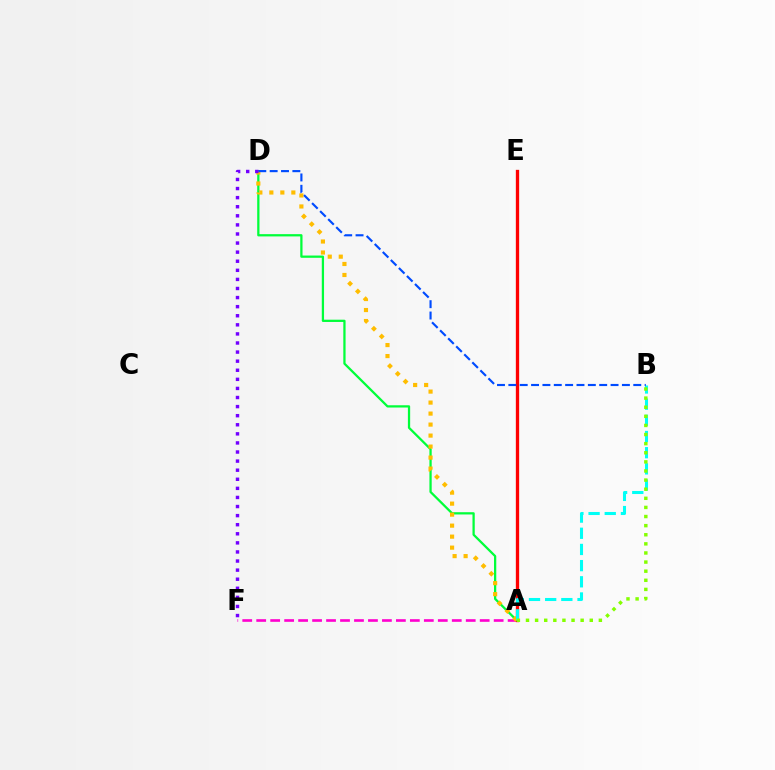{('A', 'F'): [{'color': '#ff00cf', 'line_style': 'dashed', 'thickness': 1.9}], ('A', 'D'): [{'color': '#00ff39', 'line_style': 'solid', 'thickness': 1.63}, {'color': '#ffbd00', 'line_style': 'dotted', 'thickness': 2.99}], ('A', 'E'): [{'color': '#ff0000', 'line_style': 'solid', 'thickness': 2.38}], ('A', 'B'): [{'color': '#00fff6', 'line_style': 'dashed', 'thickness': 2.2}, {'color': '#84ff00', 'line_style': 'dotted', 'thickness': 2.48}], ('B', 'D'): [{'color': '#004bff', 'line_style': 'dashed', 'thickness': 1.54}], ('D', 'F'): [{'color': '#7200ff', 'line_style': 'dotted', 'thickness': 2.47}]}